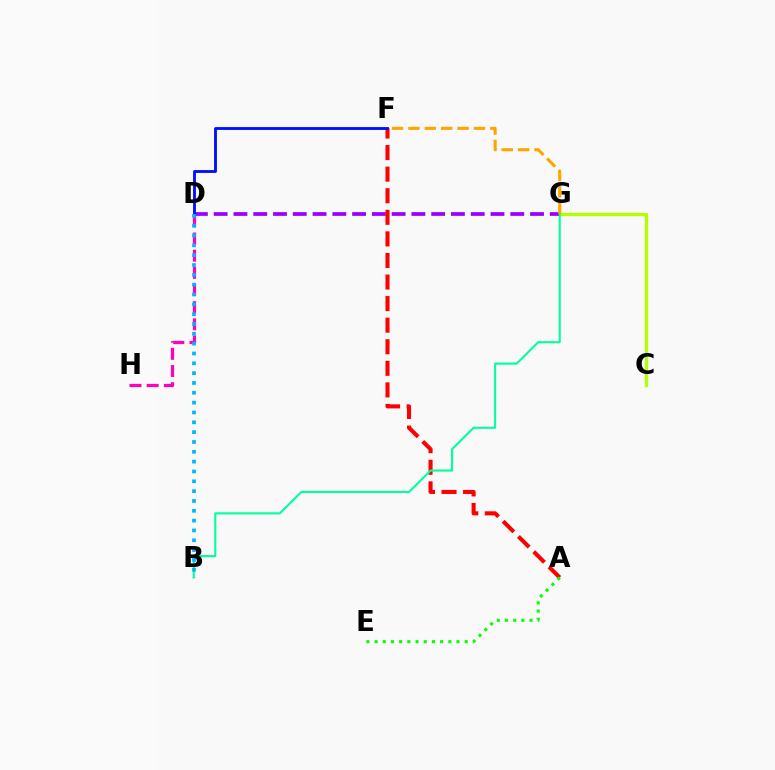{('C', 'G'): [{'color': '#b3ff00', 'line_style': 'solid', 'thickness': 2.36}], ('D', 'G'): [{'color': '#9b00ff', 'line_style': 'dashed', 'thickness': 2.69}], ('A', 'F'): [{'color': '#ff0000', 'line_style': 'dashed', 'thickness': 2.93}], ('D', 'H'): [{'color': '#ff00bd', 'line_style': 'dashed', 'thickness': 2.33}], ('B', 'G'): [{'color': '#00ff9d', 'line_style': 'solid', 'thickness': 1.5}], ('D', 'F'): [{'color': '#0010ff', 'line_style': 'solid', 'thickness': 2.05}], ('B', 'D'): [{'color': '#00b5ff', 'line_style': 'dotted', 'thickness': 2.67}], ('A', 'E'): [{'color': '#08ff00', 'line_style': 'dotted', 'thickness': 2.22}], ('F', 'G'): [{'color': '#ffa500', 'line_style': 'dashed', 'thickness': 2.23}]}